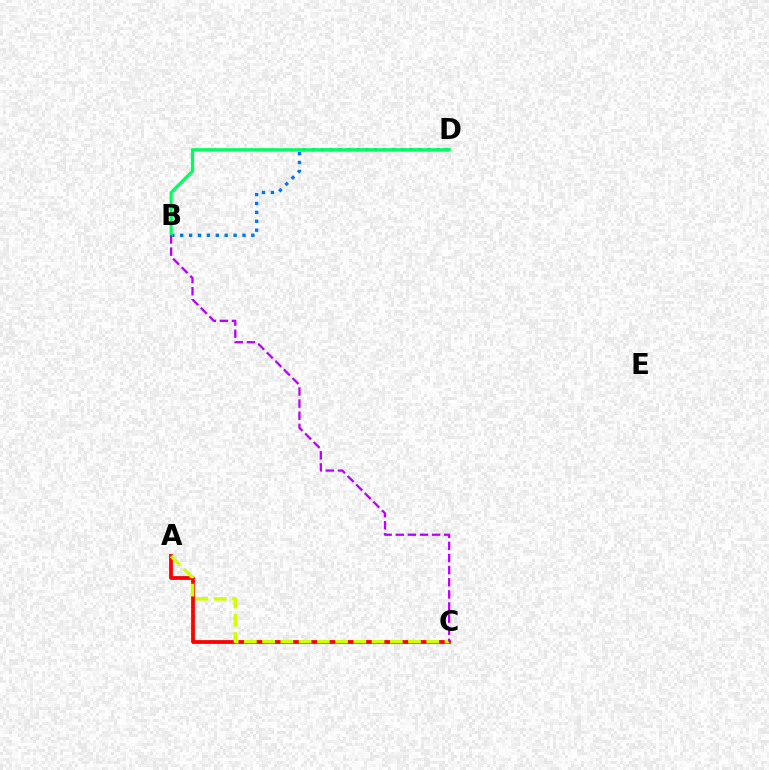{('A', 'C'): [{'color': '#ff0000', 'line_style': 'solid', 'thickness': 2.72}, {'color': '#d1ff00', 'line_style': 'dashed', 'thickness': 2.48}], ('B', 'D'): [{'color': '#0074ff', 'line_style': 'dotted', 'thickness': 2.42}, {'color': '#00ff5c', 'line_style': 'solid', 'thickness': 2.24}], ('B', 'C'): [{'color': '#b900ff', 'line_style': 'dashed', 'thickness': 1.65}]}